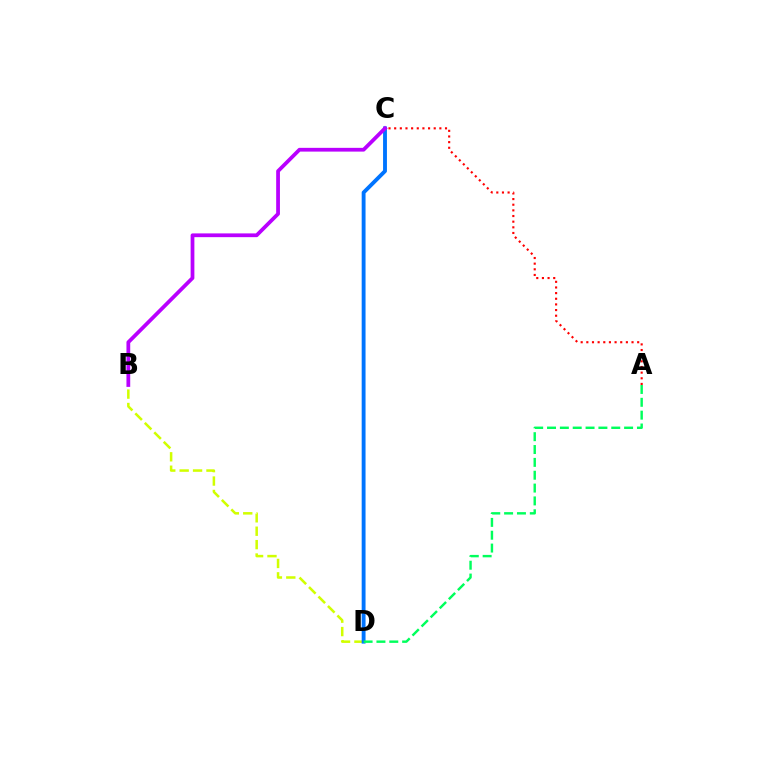{('B', 'D'): [{'color': '#d1ff00', 'line_style': 'dashed', 'thickness': 1.82}], ('C', 'D'): [{'color': '#0074ff', 'line_style': 'solid', 'thickness': 2.78}], ('B', 'C'): [{'color': '#b900ff', 'line_style': 'solid', 'thickness': 2.71}], ('A', 'C'): [{'color': '#ff0000', 'line_style': 'dotted', 'thickness': 1.54}], ('A', 'D'): [{'color': '#00ff5c', 'line_style': 'dashed', 'thickness': 1.75}]}